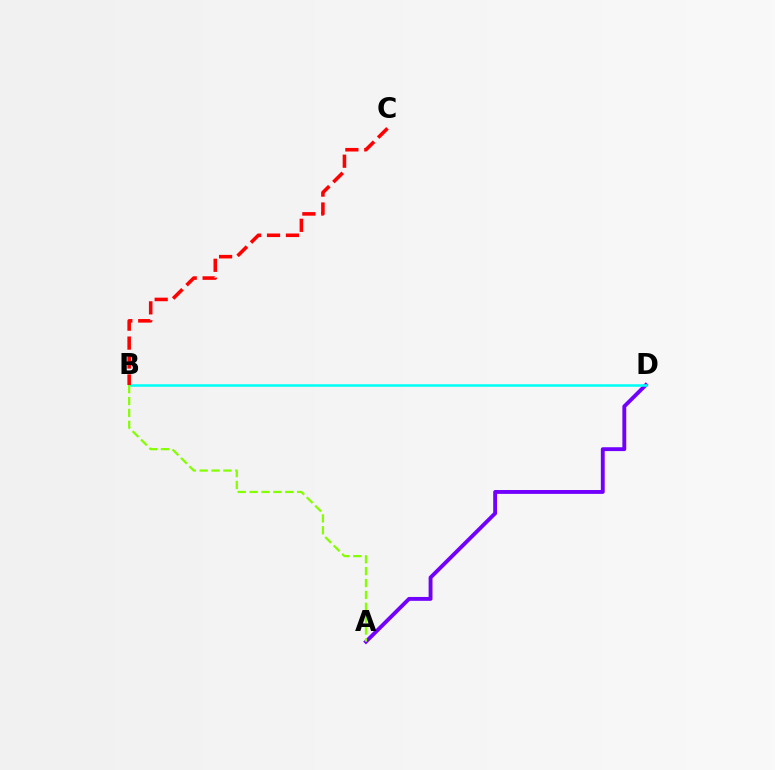{('A', 'D'): [{'color': '#7200ff', 'line_style': 'solid', 'thickness': 2.79}], ('B', 'D'): [{'color': '#00fff6', 'line_style': 'solid', 'thickness': 1.83}], ('A', 'B'): [{'color': '#84ff00', 'line_style': 'dashed', 'thickness': 1.61}], ('B', 'C'): [{'color': '#ff0000', 'line_style': 'dashed', 'thickness': 2.57}]}